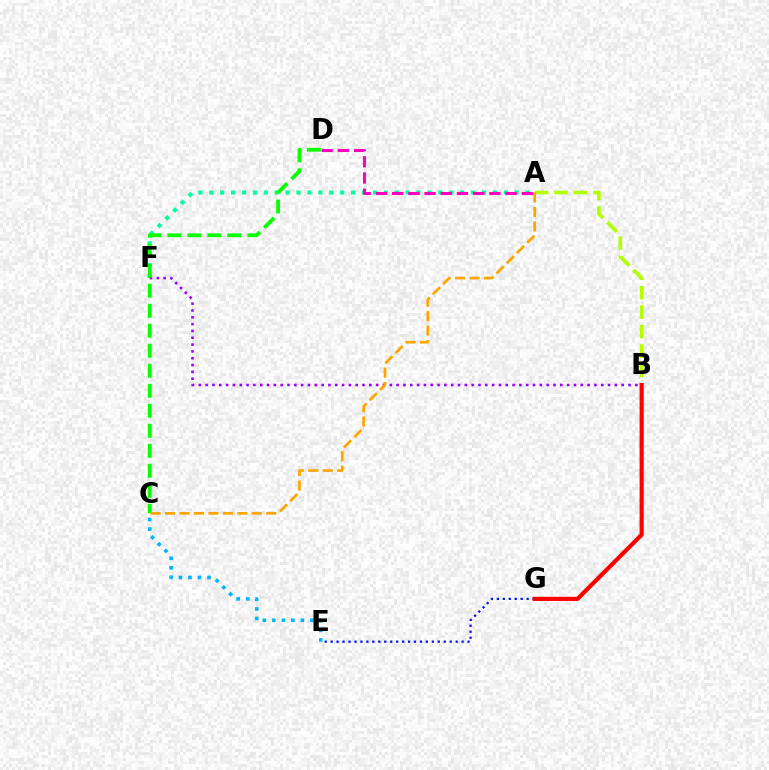{('E', 'G'): [{'color': '#0010ff', 'line_style': 'dotted', 'thickness': 1.62}], ('A', 'F'): [{'color': '#00ff9d', 'line_style': 'dotted', 'thickness': 2.96}], ('B', 'F'): [{'color': '#9b00ff', 'line_style': 'dotted', 'thickness': 1.85}], ('C', 'E'): [{'color': '#00b5ff', 'line_style': 'dotted', 'thickness': 2.58}], ('A', 'B'): [{'color': '#b3ff00', 'line_style': 'dashed', 'thickness': 2.65}], ('A', 'D'): [{'color': '#ff00bd', 'line_style': 'dashed', 'thickness': 2.2}], ('B', 'G'): [{'color': '#ff0000', 'line_style': 'solid', 'thickness': 2.99}], ('C', 'D'): [{'color': '#08ff00', 'line_style': 'dashed', 'thickness': 2.72}], ('A', 'C'): [{'color': '#ffa500', 'line_style': 'dashed', 'thickness': 1.96}]}